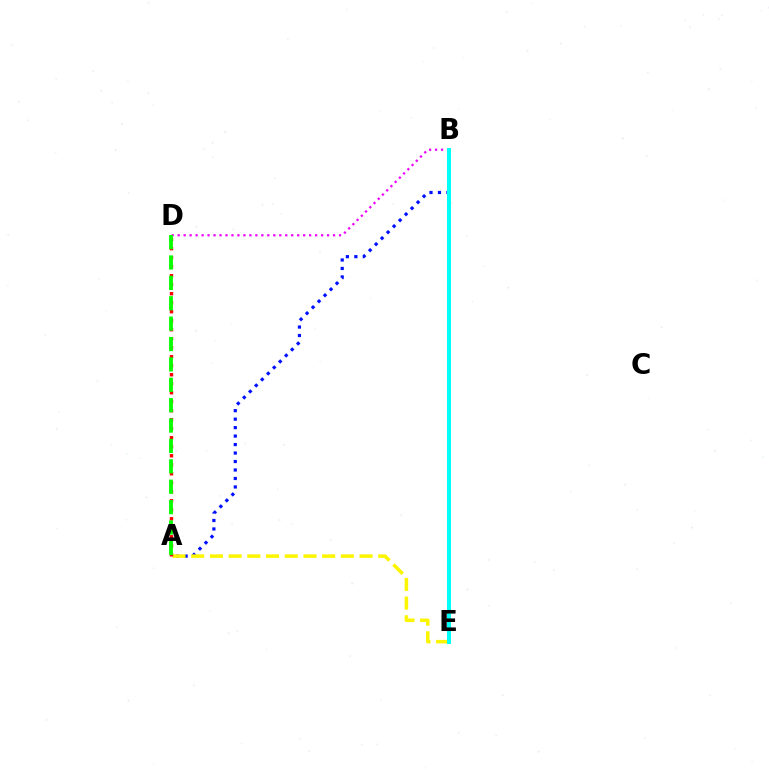{('A', 'B'): [{'color': '#0010ff', 'line_style': 'dotted', 'thickness': 2.3}], ('A', 'E'): [{'color': '#fcf500', 'line_style': 'dashed', 'thickness': 2.54}], ('B', 'D'): [{'color': '#ee00ff', 'line_style': 'dotted', 'thickness': 1.62}], ('A', 'D'): [{'color': '#ff0000', 'line_style': 'dotted', 'thickness': 2.45}, {'color': '#08ff00', 'line_style': 'dashed', 'thickness': 2.77}], ('B', 'E'): [{'color': '#00fff6', 'line_style': 'solid', 'thickness': 2.87}]}